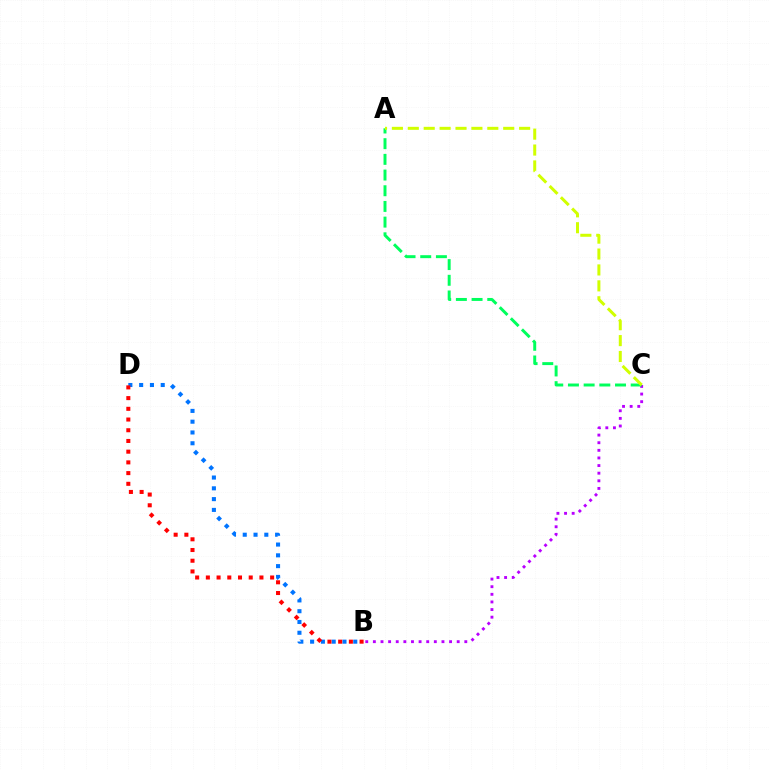{('B', 'C'): [{'color': '#b900ff', 'line_style': 'dotted', 'thickness': 2.07}], ('B', 'D'): [{'color': '#0074ff', 'line_style': 'dotted', 'thickness': 2.93}, {'color': '#ff0000', 'line_style': 'dotted', 'thickness': 2.91}], ('A', 'C'): [{'color': '#00ff5c', 'line_style': 'dashed', 'thickness': 2.13}, {'color': '#d1ff00', 'line_style': 'dashed', 'thickness': 2.16}]}